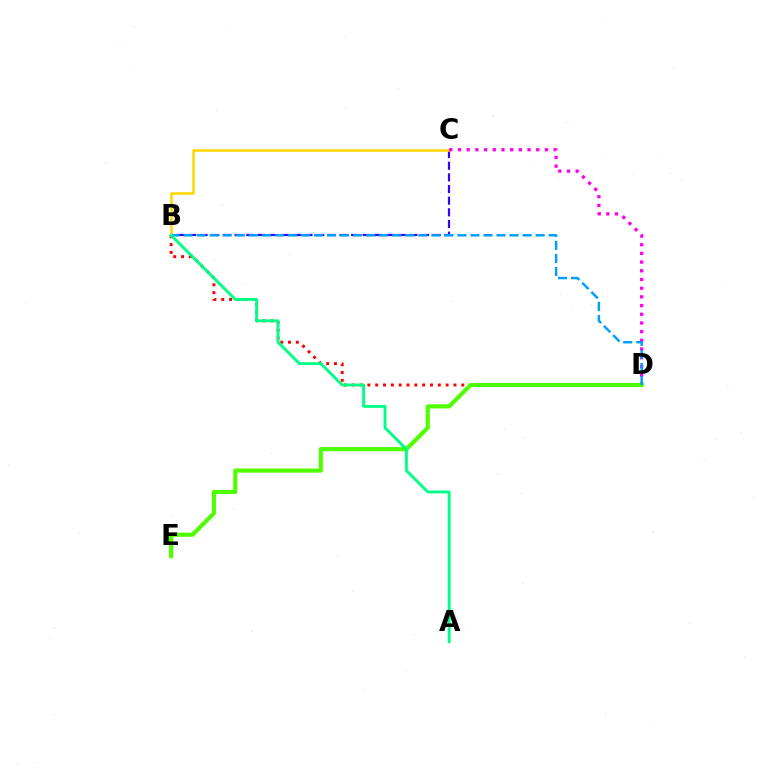{('B', 'C'): [{'color': '#3700ff', 'line_style': 'dashed', 'thickness': 1.58}, {'color': '#ffd500', 'line_style': 'solid', 'thickness': 1.84}], ('B', 'D'): [{'color': '#ff0000', 'line_style': 'dotted', 'thickness': 2.13}, {'color': '#009eff', 'line_style': 'dashed', 'thickness': 1.77}], ('C', 'D'): [{'color': '#ff00ed', 'line_style': 'dotted', 'thickness': 2.36}], ('D', 'E'): [{'color': '#4fff00', 'line_style': 'solid', 'thickness': 2.97}], ('A', 'B'): [{'color': '#00ff86', 'line_style': 'solid', 'thickness': 2.09}]}